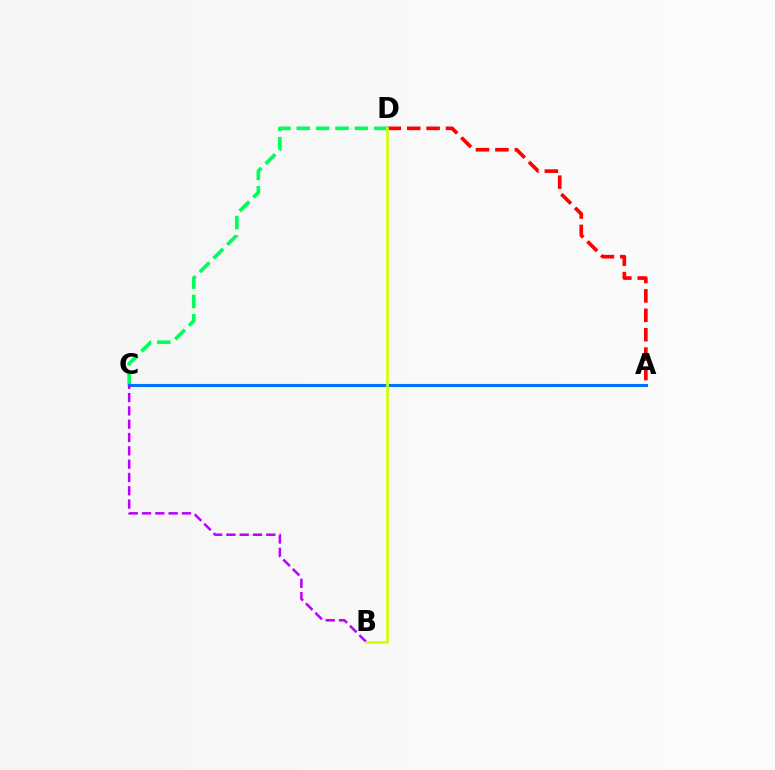{('C', 'D'): [{'color': '#00ff5c', 'line_style': 'dashed', 'thickness': 2.63}], ('A', 'D'): [{'color': '#ff0000', 'line_style': 'dashed', 'thickness': 2.64}], ('A', 'C'): [{'color': '#0074ff', 'line_style': 'solid', 'thickness': 2.24}], ('B', 'C'): [{'color': '#b900ff', 'line_style': 'dashed', 'thickness': 1.81}], ('B', 'D'): [{'color': '#d1ff00', 'line_style': 'solid', 'thickness': 1.93}]}